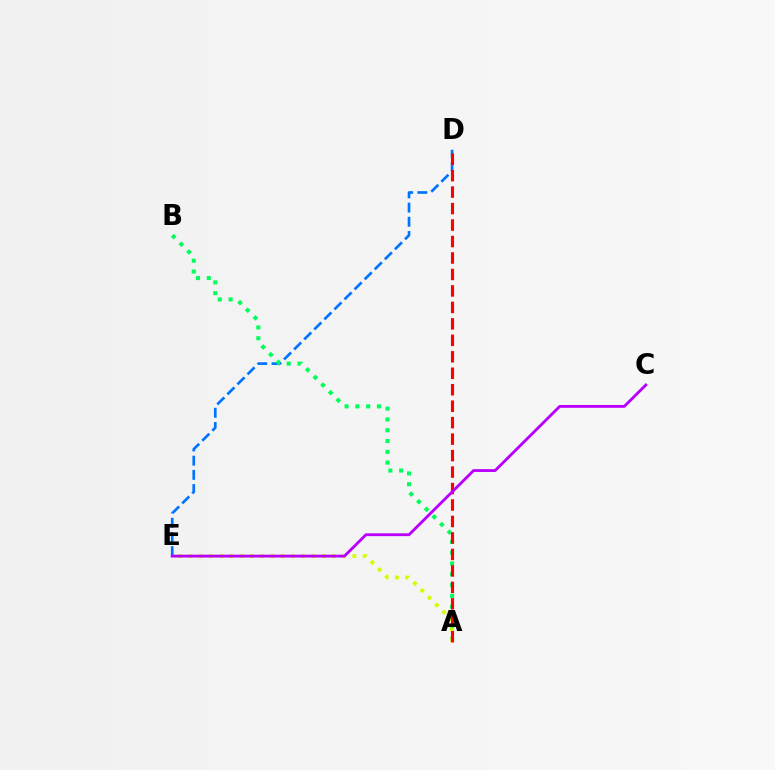{('D', 'E'): [{'color': '#0074ff', 'line_style': 'dashed', 'thickness': 1.93}], ('A', 'B'): [{'color': '#00ff5c', 'line_style': 'dotted', 'thickness': 2.93}], ('A', 'E'): [{'color': '#d1ff00', 'line_style': 'dotted', 'thickness': 2.79}], ('A', 'D'): [{'color': '#ff0000', 'line_style': 'dashed', 'thickness': 2.24}], ('C', 'E'): [{'color': '#b900ff', 'line_style': 'solid', 'thickness': 2.04}]}